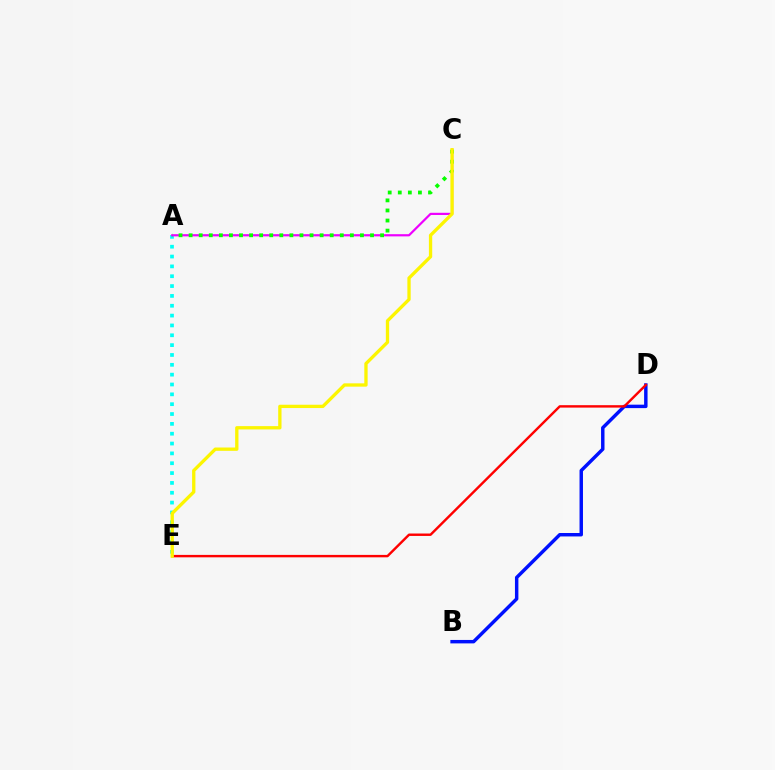{('B', 'D'): [{'color': '#0010ff', 'line_style': 'solid', 'thickness': 2.48}], ('D', 'E'): [{'color': '#ff0000', 'line_style': 'solid', 'thickness': 1.74}], ('A', 'E'): [{'color': '#00fff6', 'line_style': 'dotted', 'thickness': 2.67}], ('A', 'C'): [{'color': '#ee00ff', 'line_style': 'solid', 'thickness': 1.58}, {'color': '#08ff00', 'line_style': 'dotted', 'thickness': 2.74}], ('C', 'E'): [{'color': '#fcf500', 'line_style': 'solid', 'thickness': 2.38}]}